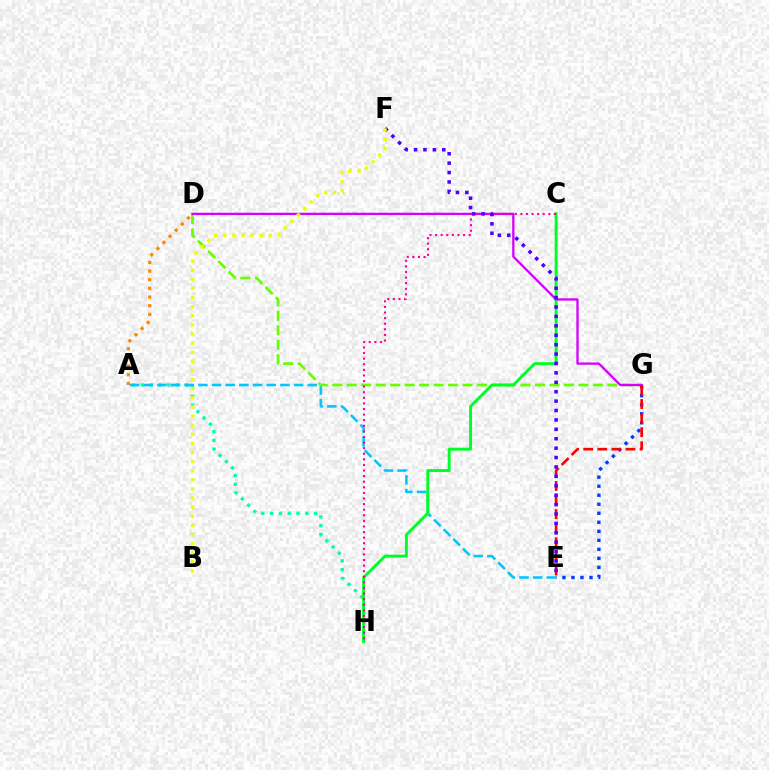{('A', 'H'): [{'color': '#00ffaf', 'line_style': 'dotted', 'thickness': 2.39}], ('A', 'E'): [{'color': '#00c7ff', 'line_style': 'dashed', 'thickness': 1.86}], ('E', 'G'): [{'color': '#003fff', 'line_style': 'dotted', 'thickness': 2.45}, {'color': '#ff0000', 'line_style': 'dashed', 'thickness': 1.91}], ('D', 'G'): [{'color': '#66ff00', 'line_style': 'dashed', 'thickness': 1.97}, {'color': '#d600ff', 'line_style': 'solid', 'thickness': 1.66}], ('C', 'H'): [{'color': '#00ff27', 'line_style': 'solid', 'thickness': 2.11}, {'color': '#ff00a0', 'line_style': 'dotted', 'thickness': 1.52}], ('A', 'D'): [{'color': '#ff8800', 'line_style': 'dotted', 'thickness': 2.35}], ('E', 'F'): [{'color': '#4f00ff', 'line_style': 'dotted', 'thickness': 2.56}], ('B', 'F'): [{'color': '#eeff00', 'line_style': 'dotted', 'thickness': 2.48}]}